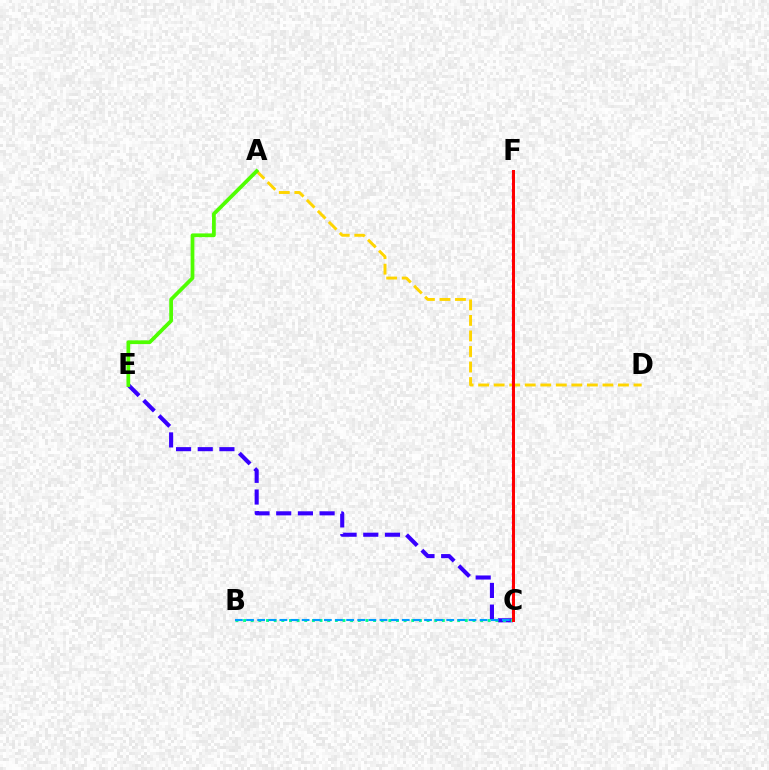{('A', 'D'): [{'color': '#ffd500', 'line_style': 'dashed', 'thickness': 2.11}], ('C', 'E'): [{'color': '#3700ff', 'line_style': 'dashed', 'thickness': 2.95}], ('C', 'F'): [{'color': '#ff00ed', 'line_style': 'dotted', 'thickness': 1.74}, {'color': '#ff0000', 'line_style': 'solid', 'thickness': 2.15}], ('B', 'C'): [{'color': '#00ff86', 'line_style': 'dotted', 'thickness': 2.08}, {'color': '#009eff', 'line_style': 'dashed', 'thickness': 1.51}], ('A', 'E'): [{'color': '#4fff00', 'line_style': 'solid', 'thickness': 2.69}]}